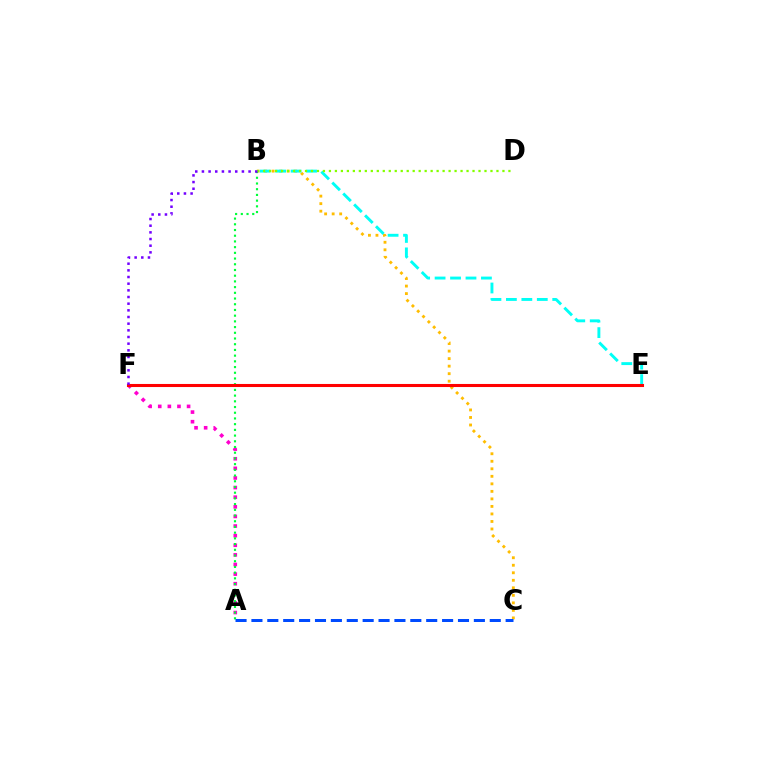{('A', 'F'): [{'color': '#ff00cf', 'line_style': 'dotted', 'thickness': 2.61}], ('B', 'C'): [{'color': '#ffbd00', 'line_style': 'dotted', 'thickness': 2.04}], ('B', 'E'): [{'color': '#00fff6', 'line_style': 'dashed', 'thickness': 2.1}], ('A', 'B'): [{'color': '#00ff39', 'line_style': 'dotted', 'thickness': 1.55}], ('E', 'F'): [{'color': '#ff0000', 'line_style': 'solid', 'thickness': 2.21}], ('B', 'D'): [{'color': '#84ff00', 'line_style': 'dotted', 'thickness': 1.63}], ('B', 'F'): [{'color': '#7200ff', 'line_style': 'dotted', 'thickness': 1.81}], ('A', 'C'): [{'color': '#004bff', 'line_style': 'dashed', 'thickness': 2.16}]}